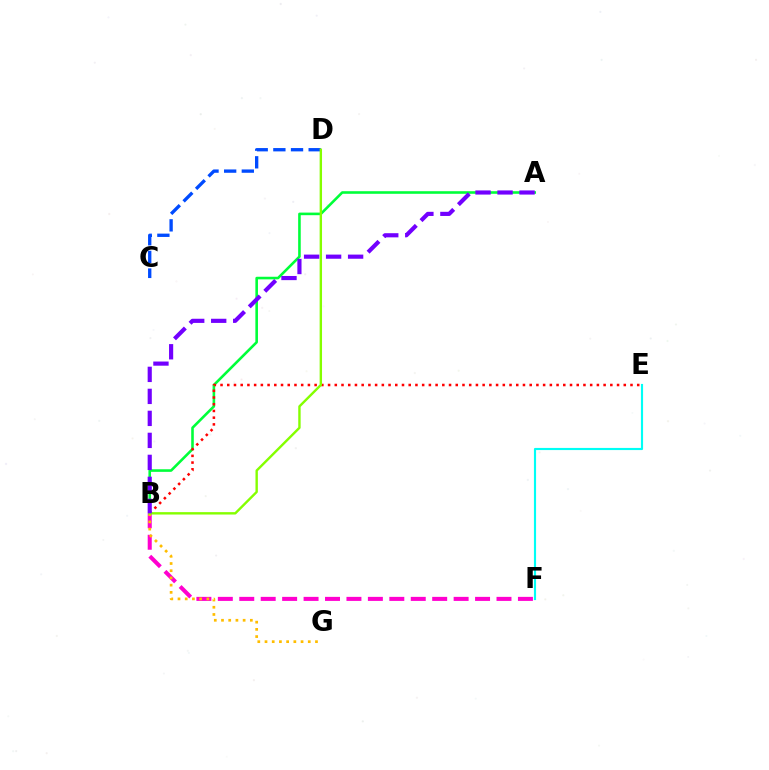{('C', 'D'): [{'color': '#004bff', 'line_style': 'dashed', 'thickness': 2.4}], ('B', 'F'): [{'color': '#ff00cf', 'line_style': 'dashed', 'thickness': 2.91}], ('A', 'B'): [{'color': '#00ff39', 'line_style': 'solid', 'thickness': 1.87}, {'color': '#7200ff', 'line_style': 'dashed', 'thickness': 2.99}], ('B', 'G'): [{'color': '#ffbd00', 'line_style': 'dotted', 'thickness': 1.96}], ('B', 'E'): [{'color': '#ff0000', 'line_style': 'dotted', 'thickness': 1.83}], ('B', 'D'): [{'color': '#84ff00', 'line_style': 'solid', 'thickness': 1.72}], ('E', 'F'): [{'color': '#00fff6', 'line_style': 'solid', 'thickness': 1.55}]}